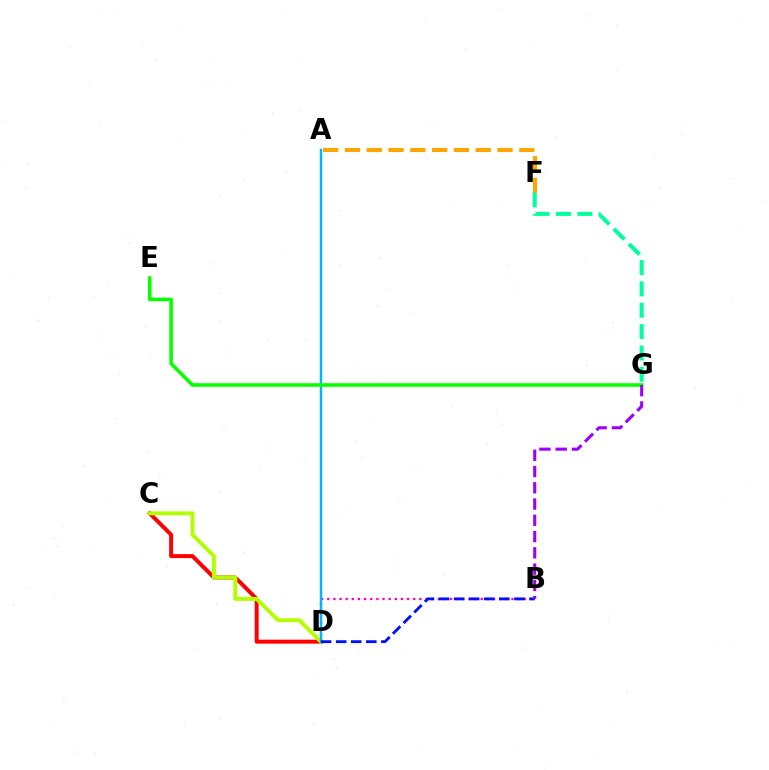{('C', 'D'): [{'color': '#ff0000', 'line_style': 'solid', 'thickness': 2.85}, {'color': '#b3ff00', 'line_style': 'solid', 'thickness': 2.84}], ('A', 'F'): [{'color': '#ffa500', 'line_style': 'dashed', 'thickness': 2.96}], ('B', 'D'): [{'color': '#ff00bd', 'line_style': 'dotted', 'thickness': 1.67}, {'color': '#0010ff', 'line_style': 'dashed', 'thickness': 2.05}], ('A', 'D'): [{'color': '#00b5ff', 'line_style': 'solid', 'thickness': 1.77}], ('E', 'G'): [{'color': '#08ff00', 'line_style': 'solid', 'thickness': 2.58}], ('F', 'G'): [{'color': '#00ff9d', 'line_style': 'dashed', 'thickness': 2.9}], ('B', 'G'): [{'color': '#9b00ff', 'line_style': 'dashed', 'thickness': 2.21}]}